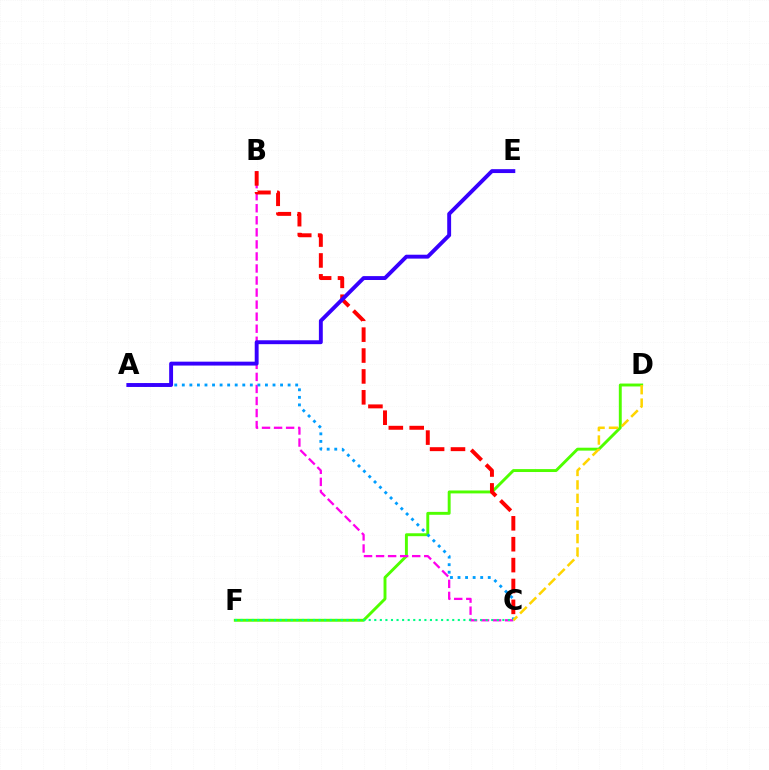{('D', 'F'): [{'color': '#4fff00', 'line_style': 'solid', 'thickness': 2.1}], ('B', 'C'): [{'color': '#ff00ed', 'line_style': 'dashed', 'thickness': 1.64}, {'color': '#ff0000', 'line_style': 'dashed', 'thickness': 2.84}], ('A', 'C'): [{'color': '#009eff', 'line_style': 'dotted', 'thickness': 2.05}], ('C', 'F'): [{'color': '#00ff86', 'line_style': 'dotted', 'thickness': 1.51}], ('C', 'D'): [{'color': '#ffd500', 'line_style': 'dashed', 'thickness': 1.82}], ('A', 'E'): [{'color': '#3700ff', 'line_style': 'solid', 'thickness': 2.81}]}